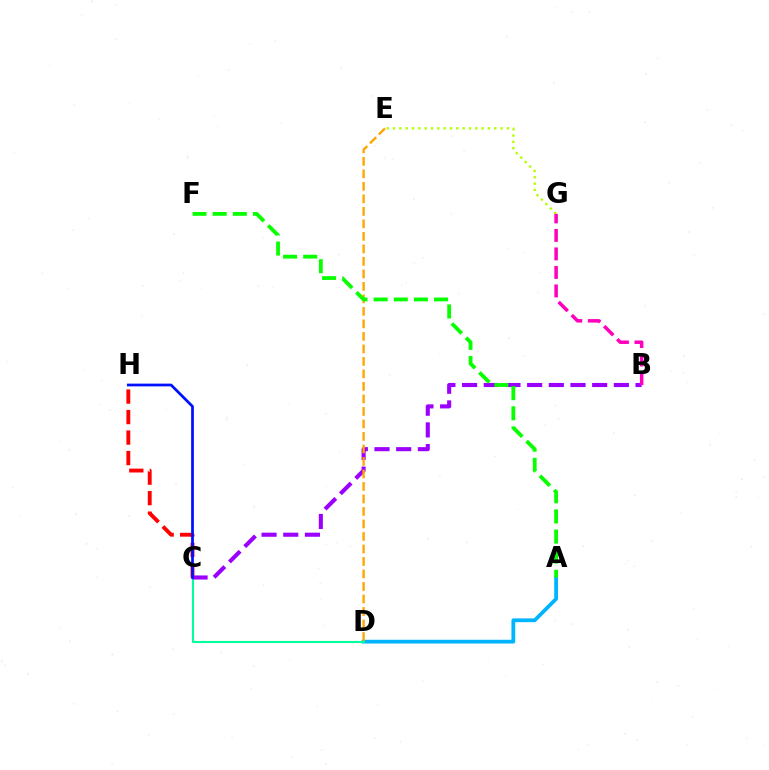{('A', 'D'): [{'color': '#00b5ff', 'line_style': 'solid', 'thickness': 2.72}], ('C', 'D'): [{'color': '#00ff9d', 'line_style': 'solid', 'thickness': 1.52}], ('C', 'H'): [{'color': '#ff0000', 'line_style': 'dashed', 'thickness': 2.78}, {'color': '#0010ff', 'line_style': 'solid', 'thickness': 1.98}], ('B', 'C'): [{'color': '#9b00ff', 'line_style': 'dashed', 'thickness': 2.95}], ('D', 'E'): [{'color': '#ffa500', 'line_style': 'dashed', 'thickness': 1.7}], ('E', 'G'): [{'color': '#b3ff00', 'line_style': 'dotted', 'thickness': 1.72}], ('A', 'F'): [{'color': '#08ff00', 'line_style': 'dashed', 'thickness': 2.74}], ('B', 'G'): [{'color': '#ff00bd', 'line_style': 'dashed', 'thickness': 2.51}]}